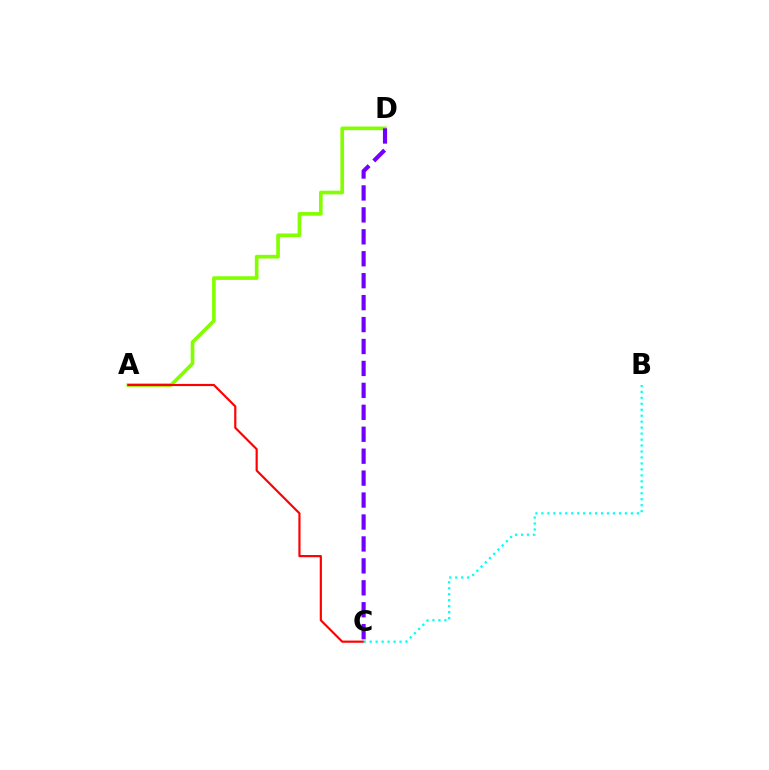{('A', 'D'): [{'color': '#84ff00', 'line_style': 'solid', 'thickness': 2.64}], ('A', 'C'): [{'color': '#ff0000', 'line_style': 'solid', 'thickness': 1.56}], ('B', 'C'): [{'color': '#00fff6', 'line_style': 'dotted', 'thickness': 1.62}], ('C', 'D'): [{'color': '#7200ff', 'line_style': 'dashed', 'thickness': 2.98}]}